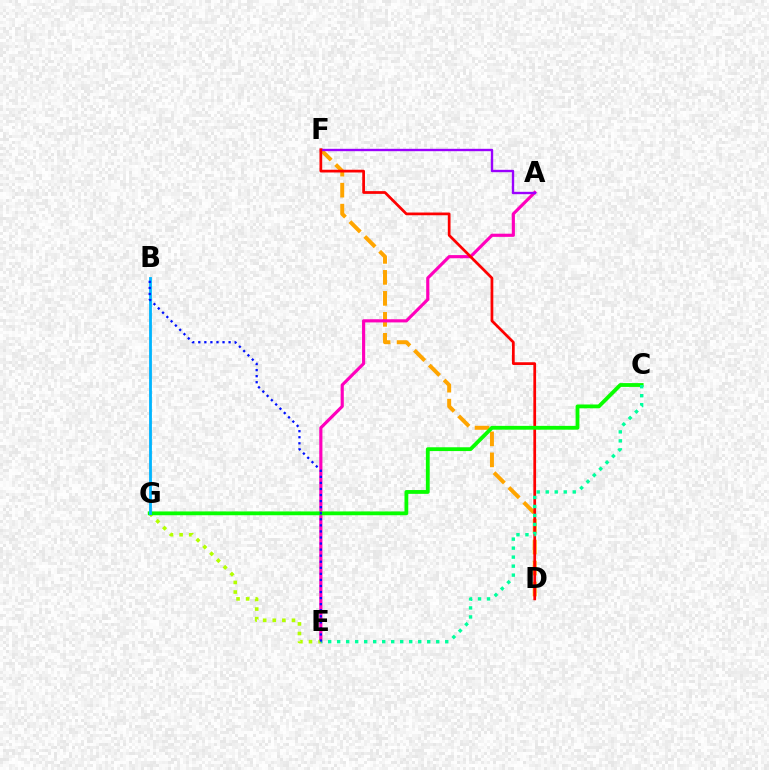{('D', 'F'): [{'color': '#ffa500', 'line_style': 'dashed', 'thickness': 2.85}, {'color': '#ff0000', 'line_style': 'solid', 'thickness': 1.97}], ('A', 'E'): [{'color': '#ff00bd', 'line_style': 'solid', 'thickness': 2.27}], ('A', 'F'): [{'color': '#9b00ff', 'line_style': 'solid', 'thickness': 1.71}], ('E', 'G'): [{'color': '#b3ff00', 'line_style': 'dotted', 'thickness': 2.61}], ('C', 'G'): [{'color': '#08ff00', 'line_style': 'solid', 'thickness': 2.74}], ('C', 'E'): [{'color': '#00ff9d', 'line_style': 'dotted', 'thickness': 2.45}], ('B', 'G'): [{'color': '#00b5ff', 'line_style': 'solid', 'thickness': 2.03}], ('B', 'E'): [{'color': '#0010ff', 'line_style': 'dotted', 'thickness': 1.65}]}